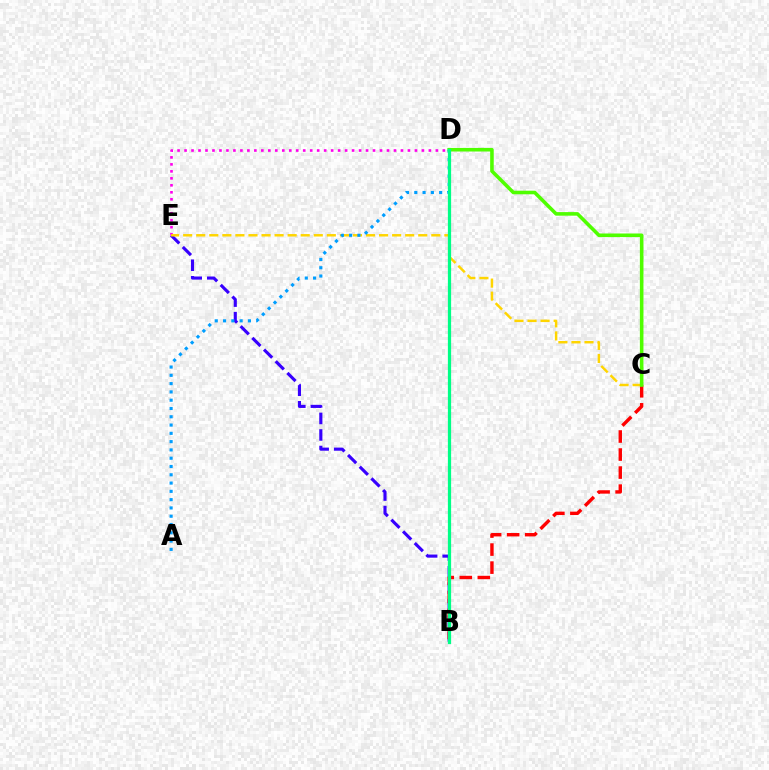{('B', 'E'): [{'color': '#3700ff', 'line_style': 'dashed', 'thickness': 2.25}], ('B', 'C'): [{'color': '#ff0000', 'line_style': 'dashed', 'thickness': 2.45}], ('D', 'E'): [{'color': '#ff00ed', 'line_style': 'dotted', 'thickness': 1.9}], ('C', 'E'): [{'color': '#ffd500', 'line_style': 'dashed', 'thickness': 1.77}], ('C', 'D'): [{'color': '#4fff00', 'line_style': 'solid', 'thickness': 2.58}], ('A', 'D'): [{'color': '#009eff', 'line_style': 'dotted', 'thickness': 2.25}], ('B', 'D'): [{'color': '#00ff86', 'line_style': 'solid', 'thickness': 2.33}]}